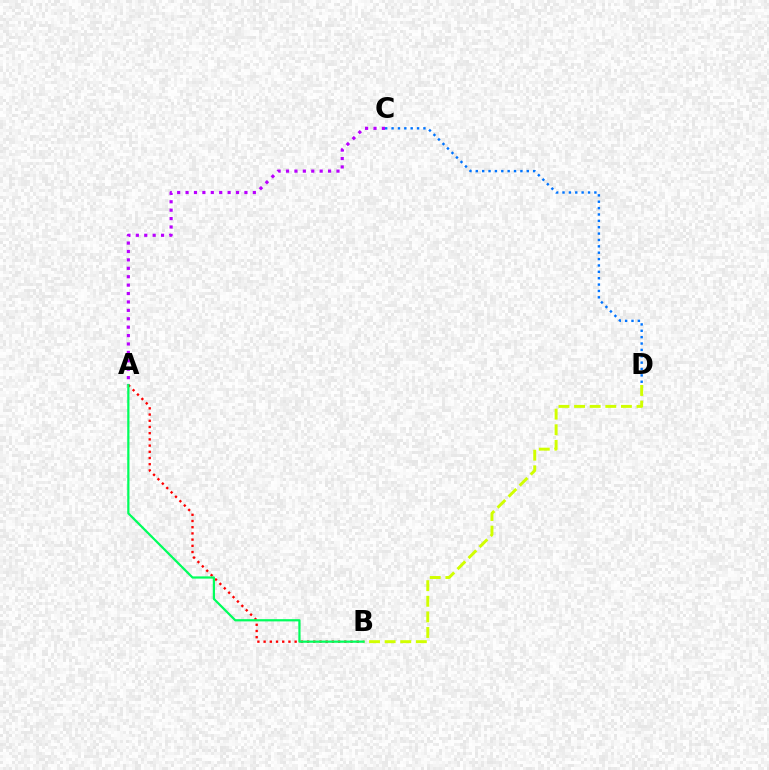{('A', 'B'): [{'color': '#ff0000', 'line_style': 'dotted', 'thickness': 1.69}, {'color': '#00ff5c', 'line_style': 'solid', 'thickness': 1.6}], ('A', 'C'): [{'color': '#b900ff', 'line_style': 'dotted', 'thickness': 2.28}], ('C', 'D'): [{'color': '#0074ff', 'line_style': 'dotted', 'thickness': 1.73}], ('B', 'D'): [{'color': '#d1ff00', 'line_style': 'dashed', 'thickness': 2.12}]}